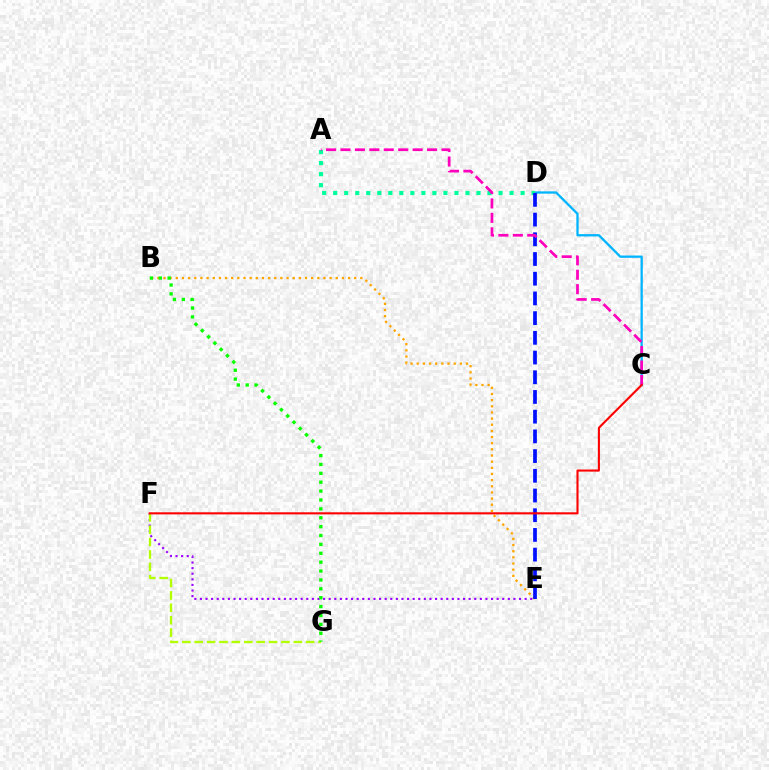{('B', 'E'): [{'color': '#ffa500', 'line_style': 'dotted', 'thickness': 1.67}], ('C', 'D'): [{'color': '#00b5ff', 'line_style': 'solid', 'thickness': 1.65}], ('E', 'F'): [{'color': '#9b00ff', 'line_style': 'dotted', 'thickness': 1.52}], ('A', 'D'): [{'color': '#00ff9d', 'line_style': 'dotted', 'thickness': 3.0}], ('F', 'G'): [{'color': '#b3ff00', 'line_style': 'dashed', 'thickness': 1.68}], ('D', 'E'): [{'color': '#0010ff', 'line_style': 'dashed', 'thickness': 2.68}], ('A', 'C'): [{'color': '#ff00bd', 'line_style': 'dashed', 'thickness': 1.96}], ('C', 'F'): [{'color': '#ff0000', 'line_style': 'solid', 'thickness': 1.51}], ('B', 'G'): [{'color': '#08ff00', 'line_style': 'dotted', 'thickness': 2.41}]}